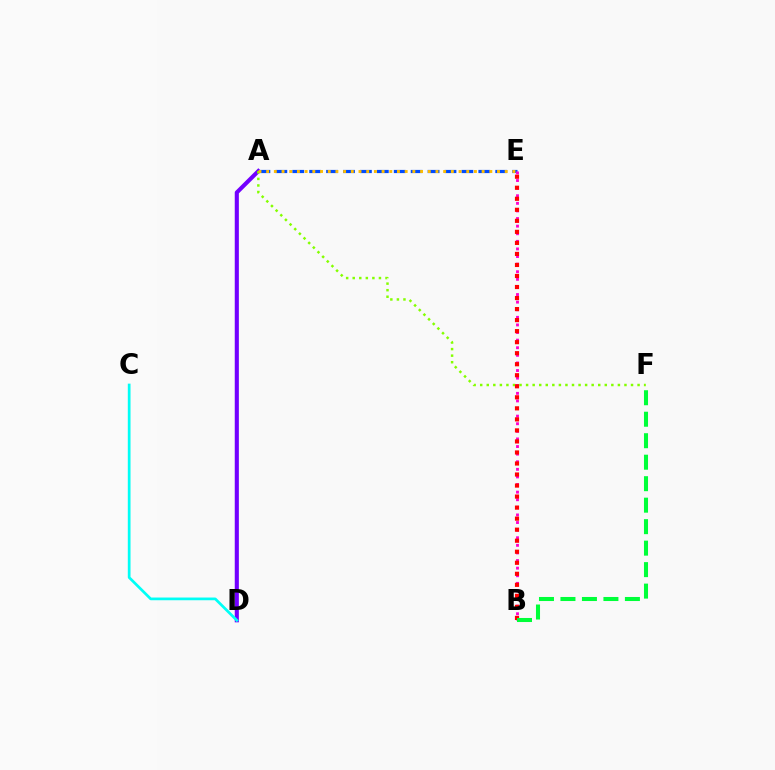{('A', 'D'): [{'color': '#7200ff', 'line_style': 'solid', 'thickness': 2.95}], ('A', 'E'): [{'color': '#004bff', 'line_style': 'dashed', 'thickness': 2.3}, {'color': '#ffbd00', 'line_style': 'dotted', 'thickness': 2.09}], ('B', 'E'): [{'color': '#ff00cf', 'line_style': 'dotted', 'thickness': 2.06}, {'color': '#ff0000', 'line_style': 'dotted', 'thickness': 3.0}], ('A', 'F'): [{'color': '#84ff00', 'line_style': 'dotted', 'thickness': 1.78}], ('C', 'D'): [{'color': '#00fff6', 'line_style': 'solid', 'thickness': 1.95}], ('B', 'F'): [{'color': '#00ff39', 'line_style': 'dashed', 'thickness': 2.92}]}